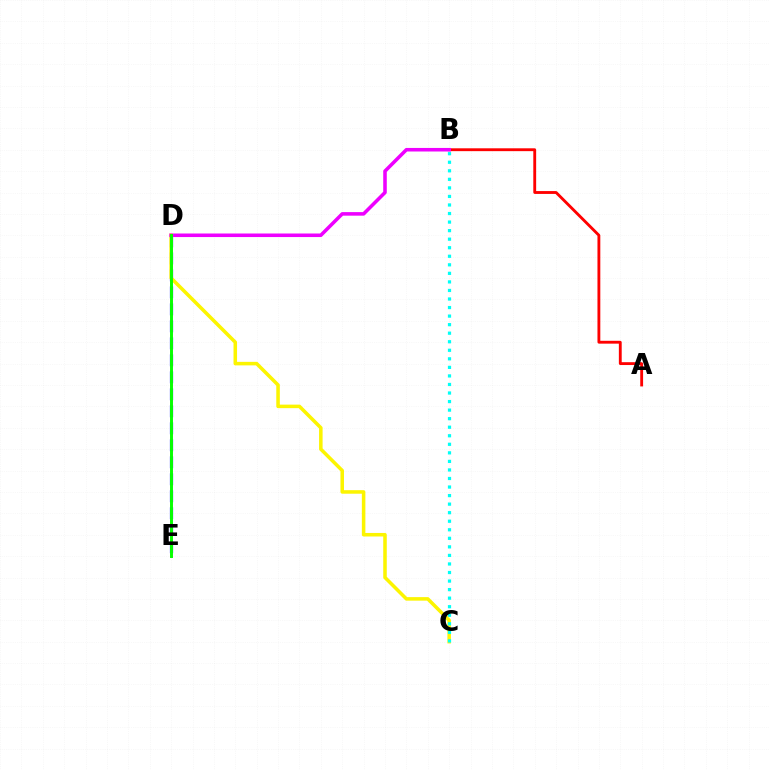{('A', 'B'): [{'color': '#ff0000', 'line_style': 'solid', 'thickness': 2.05}], ('D', 'E'): [{'color': '#0010ff', 'line_style': 'dashed', 'thickness': 2.31}, {'color': '#08ff00', 'line_style': 'solid', 'thickness': 2.13}], ('C', 'D'): [{'color': '#fcf500', 'line_style': 'solid', 'thickness': 2.54}], ('B', 'D'): [{'color': '#ee00ff', 'line_style': 'solid', 'thickness': 2.56}], ('B', 'C'): [{'color': '#00fff6', 'line_style': 'dotted', 'thickness': 2.32}]}